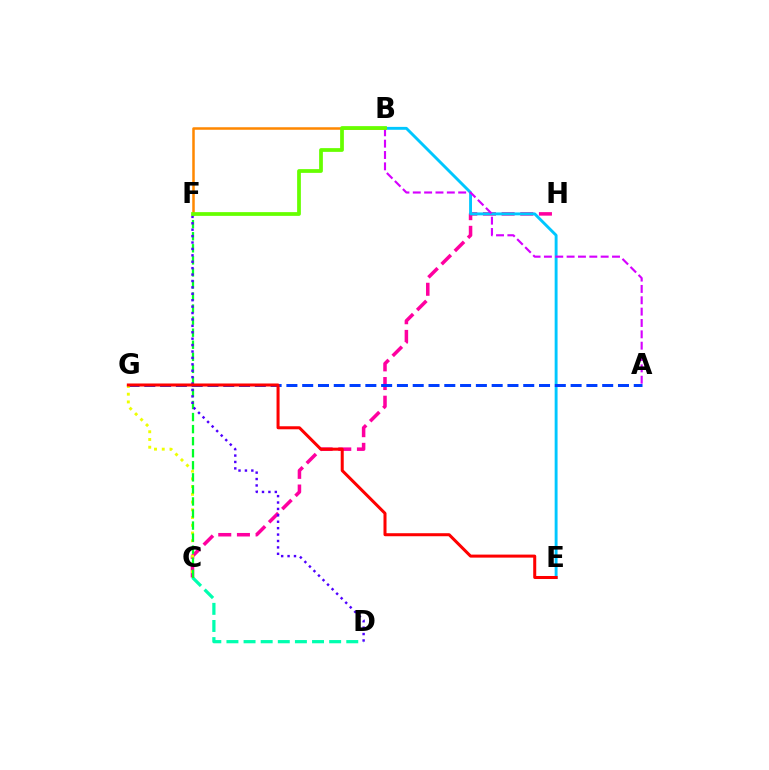{('C', 'D'): [{'color': '#00ffaf', 'line_style': 'dashed', 'thickness': 2.33}], ('C', 'H'): [{'color': '#ff00a0', 'line_style': 'dashed', 'thickness': 2.54}], ('B', 'E'): [{'color': '#00c7ff', 'line_style': 'solid', 'thickness': 2.09}], ('A', 'G'): [{'color': '#003fff', 'line_style': 'dashed', 'thickness': 2.14}], ('C', 'G'): [{'color': '#eeff00', 'line_style': 'dotted', 'thickness': 2.1}], ('B', 'F'): [{'color': '#ff8800', 'line_style': 'solid', 'thickness': 1.81}, {'color': '#66ff00', 'line_style': 'solid', 'thickness': 2.7}], ('C', 'F'): [{'color': '#00ff27', 'line_style': 'dashed', 'thickness': 1.64}], ('D', 'F'): [{'color': '#4f00ff', 'line_style': 'dotted', 'thickness': 1.74}], ('A', 'B'): [{'color': '#d600ff', 'line_style': 'dashed', 'thickness': 1.54}], ('E', 'G'): [{'color': '#ff0000', 'line_style': 'solid', 'thickness': 2.18}]}